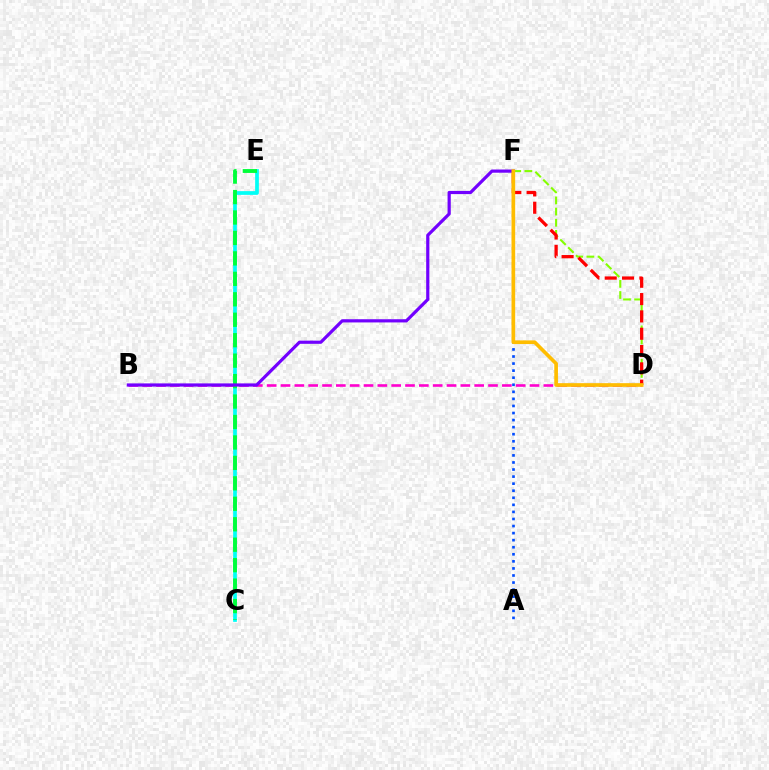{('D', 'F'): [{'color': '#84ff00', 'line_style': 'dashed', 'thickness': 1.51}, {'color': '#ff0000', 'line_style': 'dashed', 'thickness': 2.35}, {'color': '#ffbd00', 'line_style': 'solid', 'thickness': 2.65}], ('A', 'F'): [{'color': '#004bff', 'line_style': 'dotted', 'thickness': 1.92}], ('C', 'E'): [{'color': '#00fff6', 'line_style': 'solid', 'thickness': 2.68}, {'color': '#00ff39', 'line_style': 'dashed', 'thickness': 2.78}], ('B', 'D'): [{'color': '#ff00cf', 'line_style': 'dashed', 'thickness': 1.88}], ('B', 'F'): [{'color': '#7200ff', 'line_style': 'solid', 'thickness': 2.3}]}